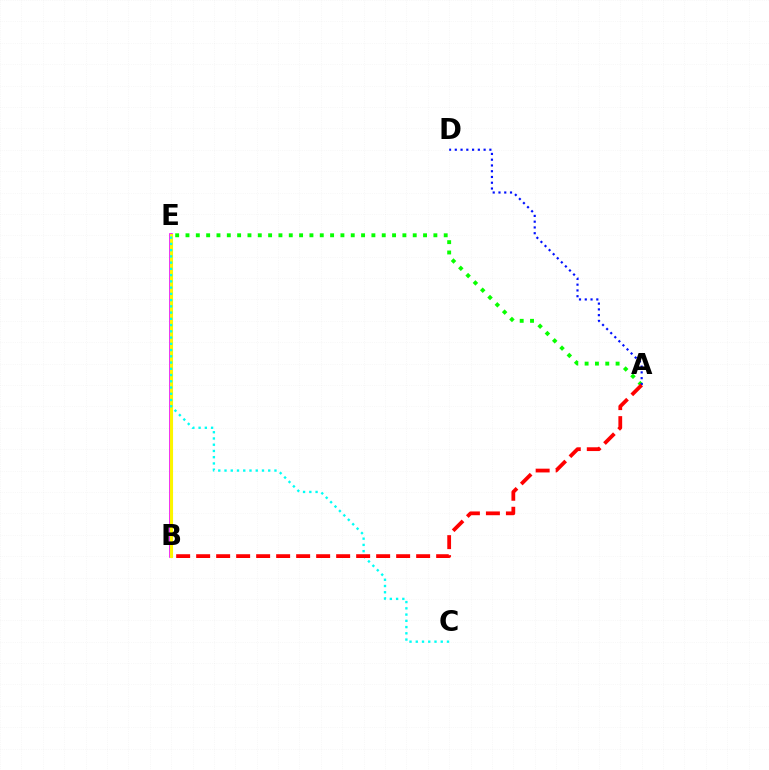{('B', 'E'): [{'color': '#ee00ff', 'line_style': 'solid', 'thickness': 2.62}, {'color': '#fcf500', 'line_style': 'solid', 'thickness': 2.24}], ('A', 'E'): [{'color': '#08ff00', 'line_style': 'dotted', 'thickness': 2.81}], ('A', 'D'): [{'color': '#0010ff', 'line_style': 'dotted', 'thickness': 1.57}], ('C', 'E'): [{'color': '#00fff6', 'line_style': 'dotted', 'thickness': 1.7}], ('A', 'B'): [{'color': '#ff0000', 'line_style': 'dashed', 'thickness': 2.72}]}